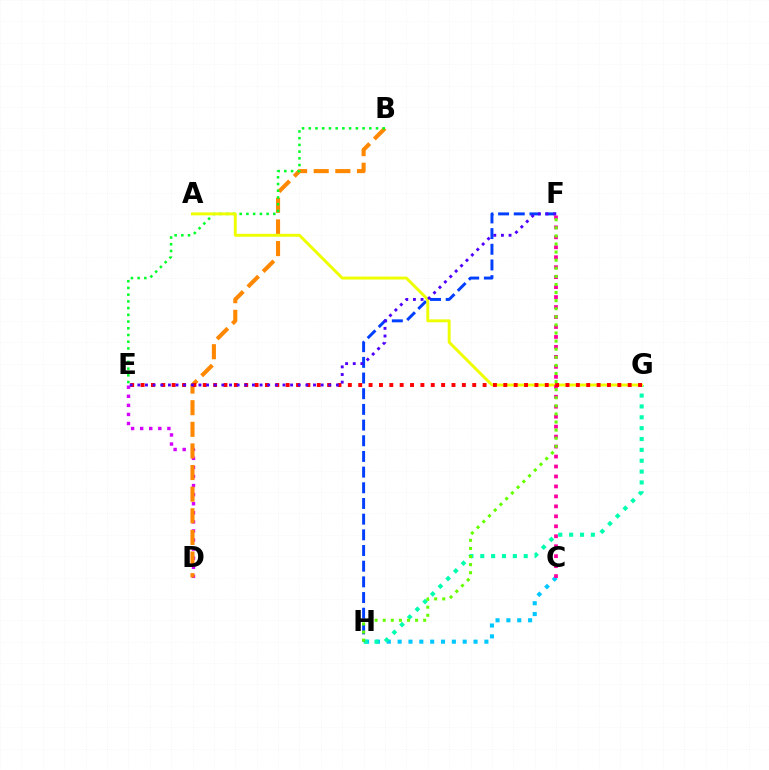{('C', 'H'): [{'color': '#00c7ff', 'line_style': 'dotted', 'thickness': 2.95}], ('G', 'H'): [{'color': '#00ffaf', 'line_style': 'dotted', 'thickness': 2.95}], ('D', 'E'): [{'color': '#d600ff', 'line_style': 'dotted', 'thickness': 2.47}], ('F', 'H'): [{'color': '#003fff', 'line_style': 'dashed', 'thickness': 2.13}, {'color': '#66ff00', 'line_style': 'dotted', 'thickness': 2.2}], ('B', 'D'): [{'color': '#ff8800', 'line_style': 'dashed', 'thickness': 2.94}], ('B', 'E'): [{'color': '#00ff27', 'line_style': 'dotted', 'thickness': 1.83}], ('A', 'G'): [{'color': '#eeff00', 'line_style': 'solid', 'thickness': 2.11}], ('C', 'F'): [{'color': '#ff00a0', 'line_style': 'dotted', 'thickness': 2.71}], ('E', 'G'): [{'color': '#ff0000', 'line_style': 'dotted', 'thickness': 2.82}], ('E', 'F'): [{'color': '#4f00ff', 'line_style': 'dotted', 'thickness': 2.08}]}